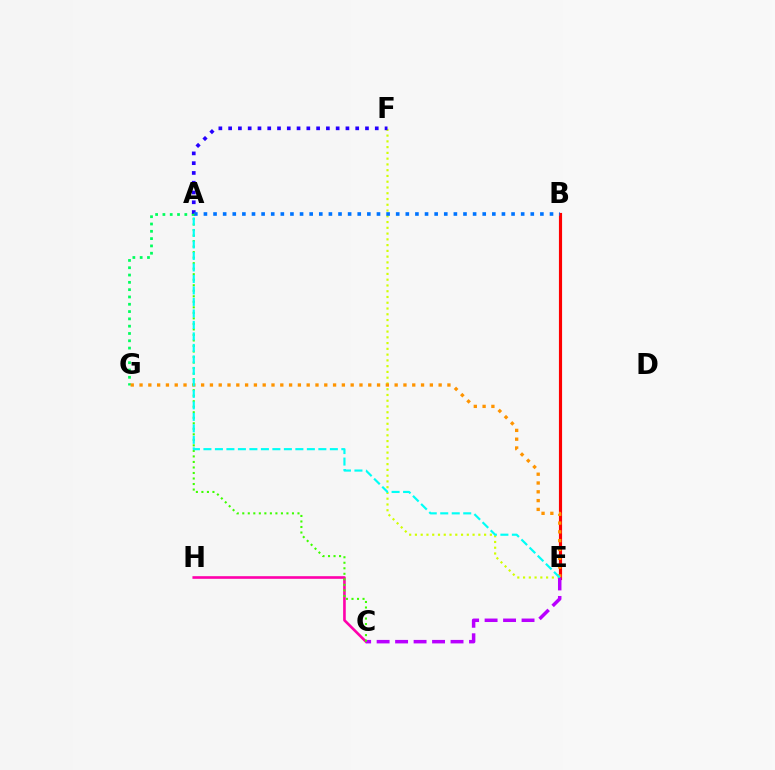{('B', 'E'): [{'color': '#ff0000', 'line_style': 'solid', 'thickness': 2.26}], ('C', 'H'): [{'color': '#ff00ac', 'line_style': 'solid', 'thickness': 1.89}], ('A', 'G'): [{'color': '#00ff5c', 'line_style': 'dotted', 'thickness': 1.98}], ('E', 'F'): [{'color': '#d1ff00', 'line_style': 'dotted', 'thickness': 1.57}], ('E', 'G'): [{'color': '#ff9400', 'line_style': 'dotted', 'thickness': 2.39}], ('A', 'F'): [{'color': '#2500ff', 'line_style': 'dotted', 'thickness': 2.66}], ('C', 'E'): [{'color': '#b900ff', 'line_style': 'dashed', 'thickness': 2.51}], ('A', 'B'): [{'color': '#0074ff', 'line_style': 'dotted', 'thickness': 2.61}], ('A', 'C'): [{'color': '#3dff00', 'line_style': 'dotted', 'thickness': 1.5}], ('A', 'E'): [{'color': '#00fff6', 'line_style': 'dashed', 'thickness': 1.56}]}